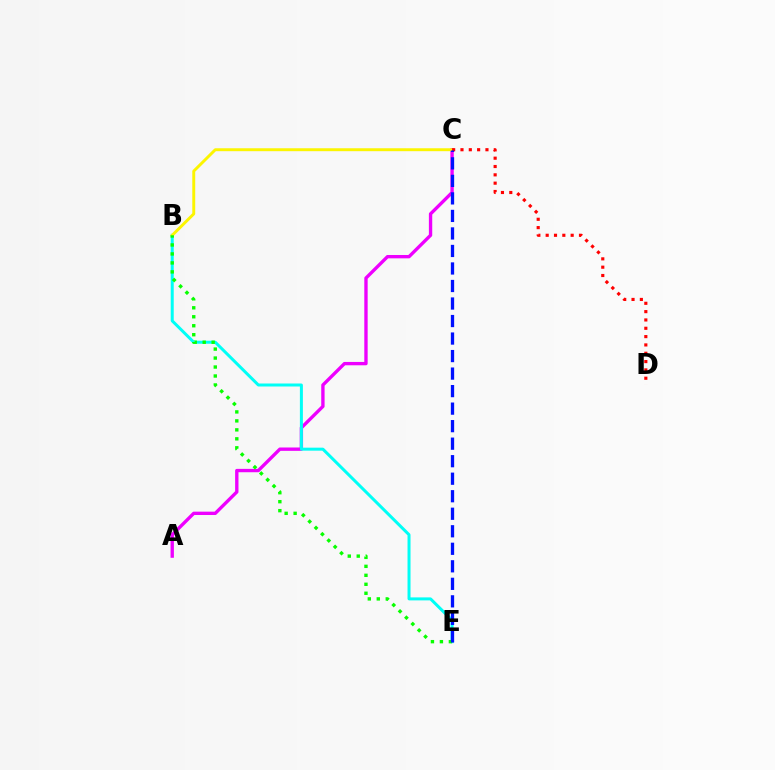{('A', 'C'): [{'color': '#ee00ff', 'line_style': 'solid', 'thickness': 2.41}], ('B', 'E'): [{'color': '#00fff6', 'line_style': 'solid', 'thickness': 2.16}, {'color': '#08ff00', 'line_style': 'dotted', 'thickness': 2.44}], ('B', 'C'): [{'color': '#fcf500', 'line_style': 'solid', 'thickness': 2.11}], ('C', 'D'): [{'color': '#ff0000', 'line_style': 'dotted', 'thickness': 2.26}], ('C', 'E'): [{'color': '#0010ff', 'line_style': 'dashed', 'thickness': 2.38}]}